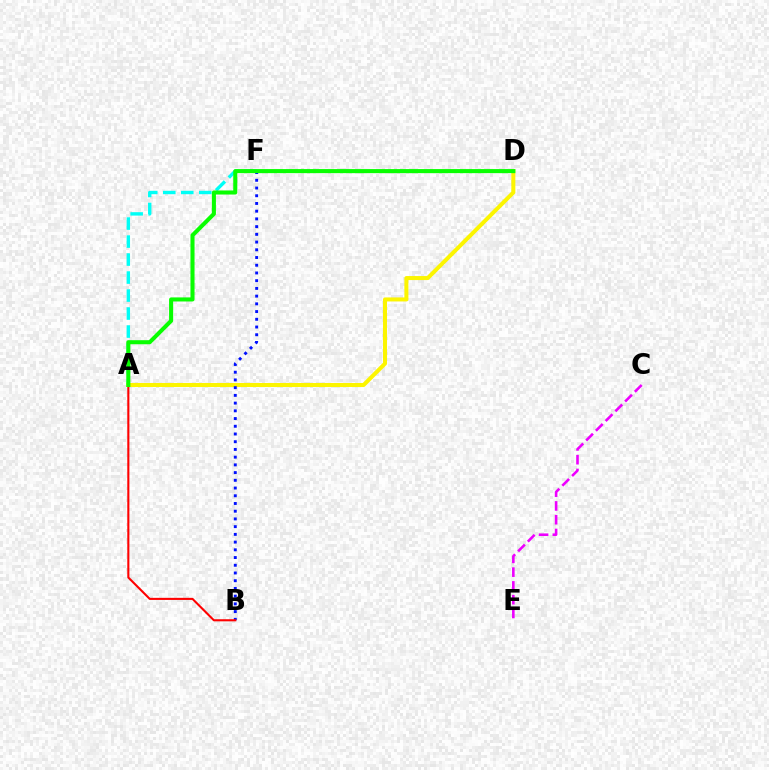{('A', 'F'): [{'color': '#00fff6', 'line_style': 'dashed', 'thickness': 2.44}], ('A', 'D'): [{'color': '#fcf500', 'line_style': 'solid', 'thickness': 2.9}, {'color': '#08ff00', 'line_style': 'solid', 'thickness': 2.93}], ('C', 'E'): [{'color': '#ee00ff', 'line_style': 'dashed', 'thickness': 1.87}], ('B', 'F'): [{'color': '#0010ff', 'line_style': 'dotted', 'thickness': 2.1}], ('A', 'B'): [{'color': '#ff0000', 'line_style': 'solid', 'thickness': 1.51}]}